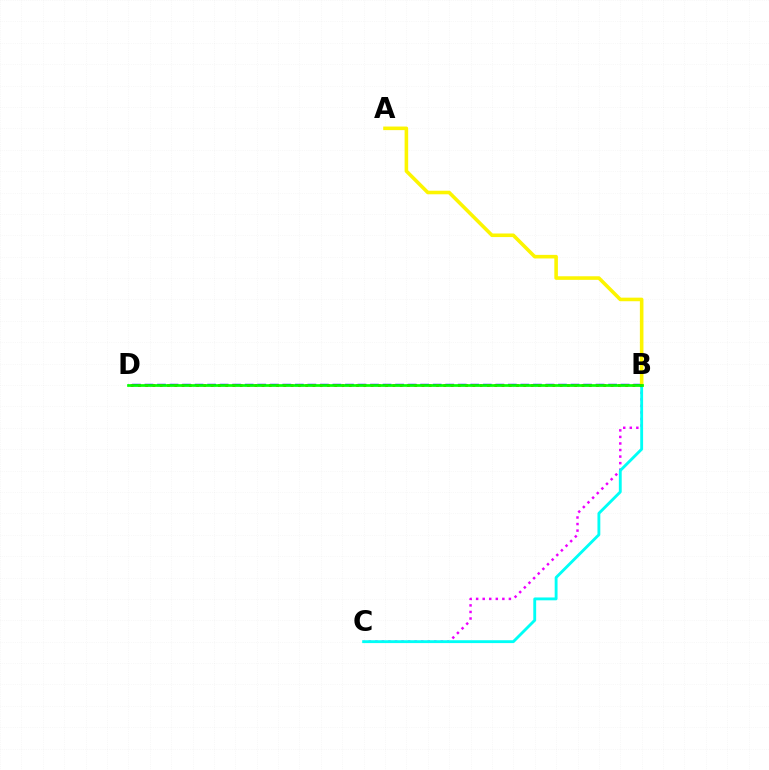{('B', 'C'): [{'color': '#ee00ff', 'line_style': 'dotted', 'thickness': 1.78}, {'color': '#00fff6', 'line_style': 'solid', 'thickness': 2.06}], ('B', 'D'): [{'color': '#0010ff', 'line_style': 'dashed', 'thickness': 1.7}, {'color': '#ff0000', 'line_style': 'dotted', 'thickness': 1.98}, {'color': '#08ff00', 'line_style': 'solid', 'thickness': 1.95}], ('A', 'B'): [{'color': '#fcf500', 'line_style': 'solid', 'thickness': 2.58}]}